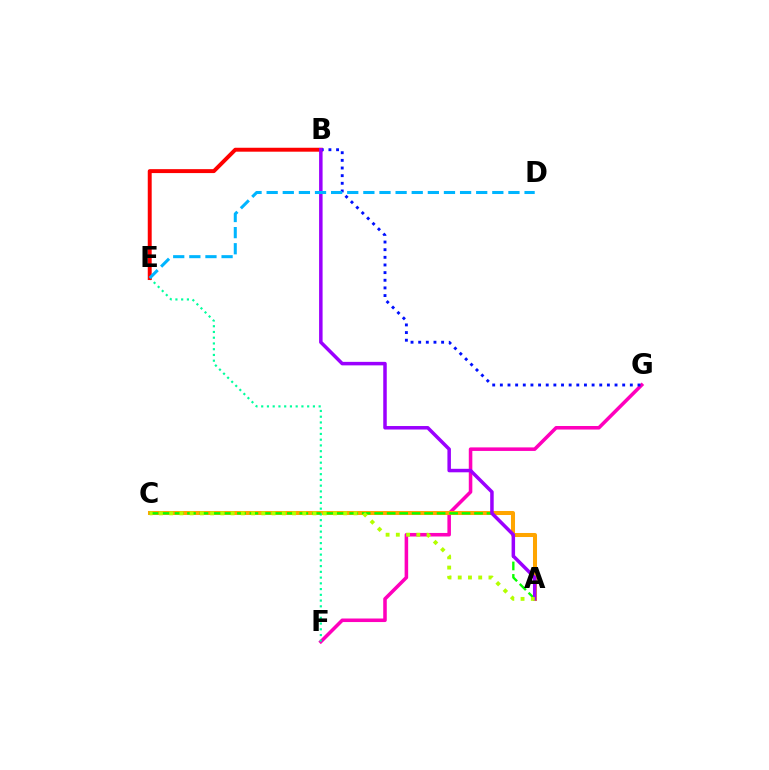{('F', 'G'): [{'color': '#ff00bd', 'line_style': 'solid', 'thickness': 2.55}], ('A', 'C'): [{'color': '#ffa500', 'line_style': 'solid', 'thickness': 2.9}, {'color': '#08ff00', 'line_style': 'dashed', 'thickness': 1.7}, {'color': '#b3ff00', 'line_style': 'dotted', 'thickness': 2.78}], ('E', 'F'): [{'color': '#00ff9d', 'line_style': 'dotted', 'thickness': 1.56}], ('B', 'E'): [{'color': '#ff0000', 'line_style': 'solid', 'thickness': 2.83}], ('B', 'G'): [{'color': '#0010ff', 'line_style': 'dotted', 'thickness': 2.08}], ('A', 'B'): [{'color': '#9b00ff', 'line_style': 'solid', 'thickness': 2.52}], ('D', 'E'): [{'color': '#00b5ff', 'line_style': 'dashed', 'thickness': 2.19}]}